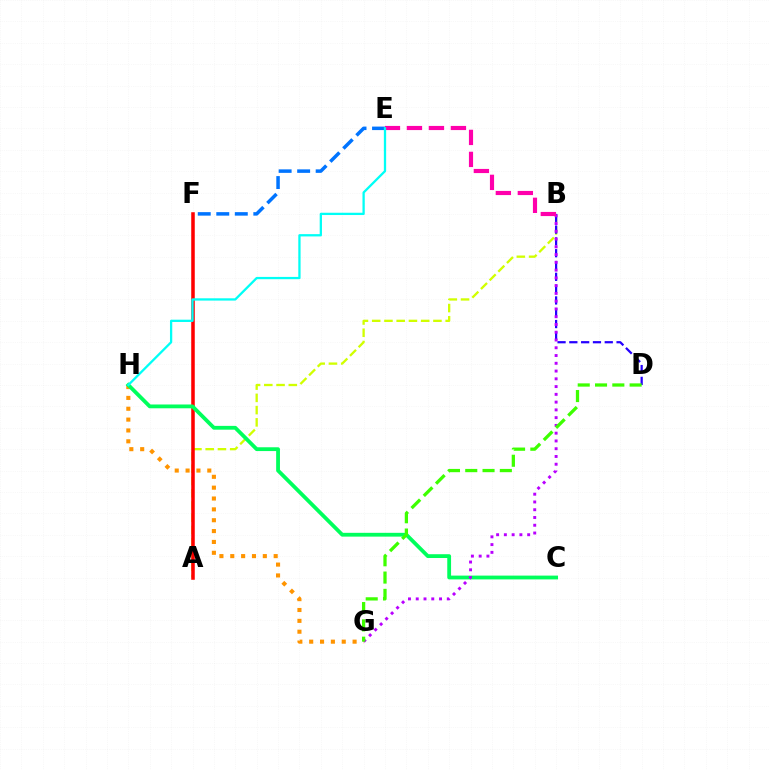{('A', 'B'): [{'color': '#d1ff00', 'line_style': 'dashed', 'thickness': 1.66}], ('G', 'H'): [{'color': '#ff9400', 'line_style': 'dotted', 'thickness': 2.95}], ('A', 'F'): [{'color': '#ff0000', 'line_style': 'solid', 'thickness': 2.54}], ('C', 'H'): [{'color': '#00ff5c', 'line_style': 'solid', 'thickness': 2.74}], ('B', 'D'): [{'color': '#2500ff', 'line_style': 'dashed', 'thickness': 1.6}], ('B', 'G'): [{'color': '#b900ff', 'line_style': 'dotted', 'thickness': 2.11}], ('E', 'F'): [{'color': '#0074ff', 'line_style': 'dashed', 'thickness': 2.52}], ('B', 'E'): [{'color': '#ff00ac', 'line_style': 'dashed', 'thickness': 2.99}], ('D', 'G'): [{'color': '#3dff00', 'line_style': 'dashed', 'thickness': 2.35}], ('E', 'H'): [{'color': '#00fff6', 'line_style': 'solid', 'thickness': 1.65}]}